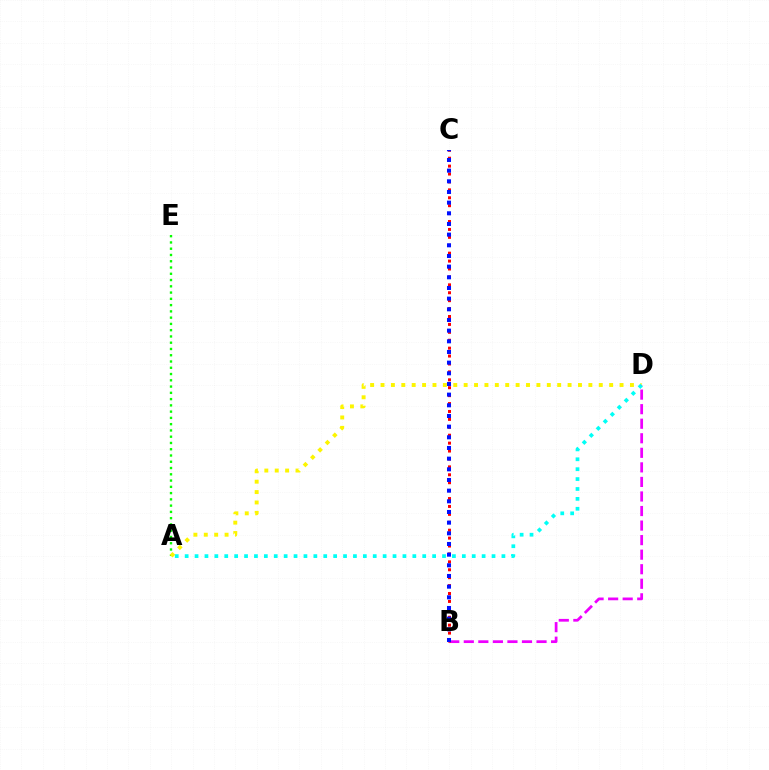{('A', 'E'): [{'color': '#08ff00', 'line_style': 'dotted', 'thickness': 1.7}], ('A', 'D'): [{'color': '#fcf500', 'line_style': 'dotted', 'thickness': 2.82}, {'color': '#00fff6', 'line_style': 'dotted', 'thickness': 2.69}], ('B', 'D'): [{'color': '#ee00ff', 'line_style': 'dashed', 'thickness': 1.98}], ('B', 'C'): [{'color': '#ff0000', 'line_style': 'dotted', 'thickness': 2.15}, {'color': '#0010ff', 'line_style': 'dotted', 'thickness': 2.9}]}